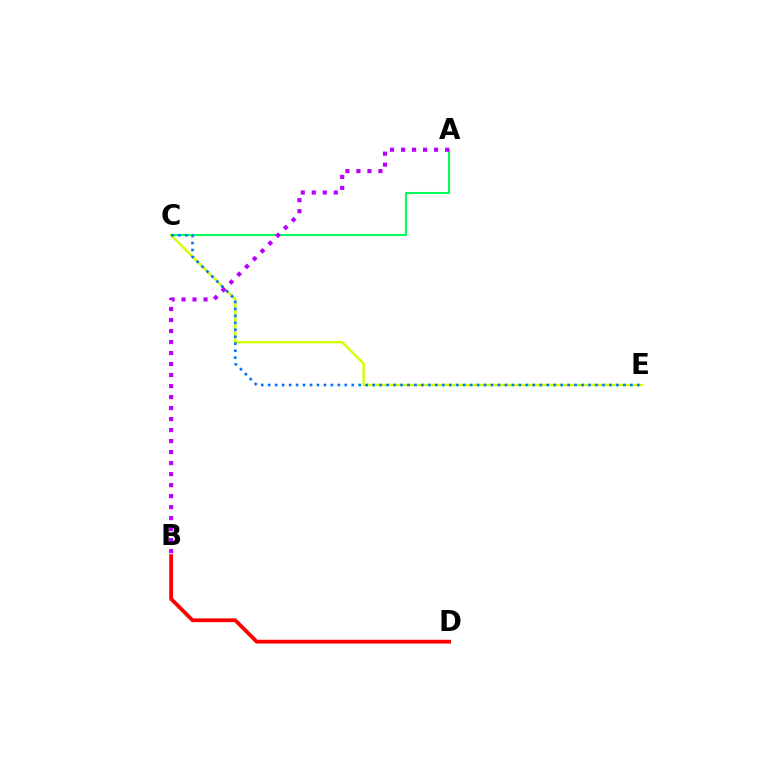{('B', 'D'): [{'color': '#ff0000', 'line_style': 'solid', 'thickness': 2.72}], ('A', 'C'): [{'color': '#00ff5c', 'line_style': 'solid', 'thickness': 1.51}], ('C', 'E'): [{'color': '#d1ff00', 'line_style': 'solid', 'thickness': 1.73}, {'color': '#0074ff', 'line_style': 'dotted', 'thickness': 1.89}], ('A', 'B'): [{'color': '#b900ff', 'line_style': 'dotted', 'thickness': 2.99}]}